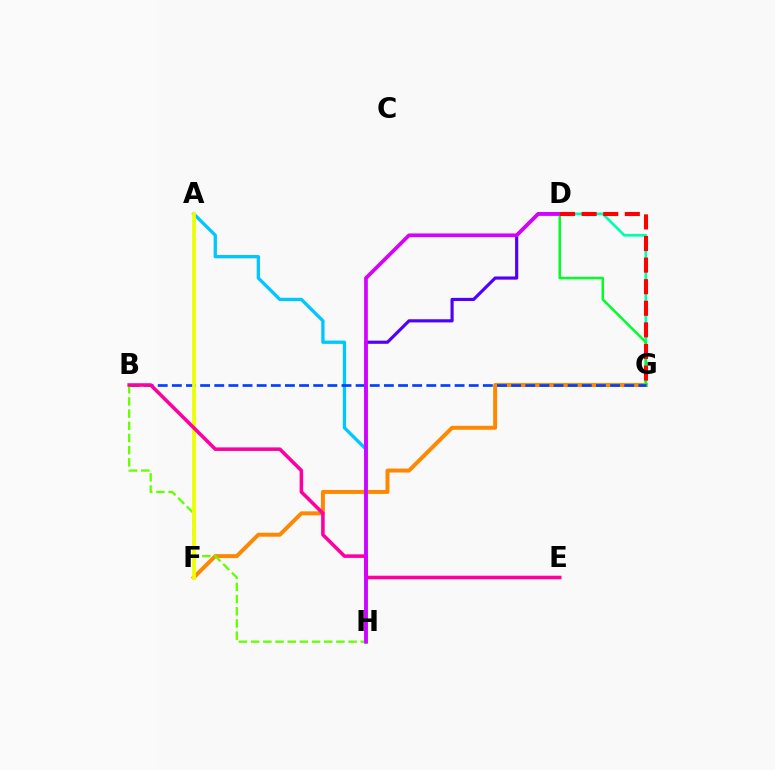{('D', 'H'): [{'color': '#4f00ff', 'line_style': 'solid', 'thickness': 2.27}, {'color': '#d600ff', 'line_style': 'solid', 'thickness': 2.65}], ('F', 'G'): [{'color': '#ff8800', 'line_style': 'solid', 'thickness': 2.85}], ('A', 'H'): [{'color': '#00c7ff', 'line_style': 'solid', 'thickness': 2.39}], ('D', 'G'): [{'color': '#00ffaf', 'line_style': 'solid', 'thickness': 1.95}, {'color': '#00ff27', 'line_style': 'solid', 'thickness': 1.81}, {'color': '#ff0000', 'line_style': 'dashed', 'thickness': 2.93}], ('B', 'G'): [{'color': '#003fff', 'line_style': 'dashed', 'thickness': 1.92}], ('B', 'H'): [{'color': '#66ff00', 'line_style': 'dashed', 'thickness': 1.65}], ('A', 'F'): [{'color': '#eeff00', 'line_style': 'solid', 'thickness': 2.68}], ('B', 'E'): [{'color': '#ff00a0', 'line_style': 'solid', 'thickness': 2.56}]}